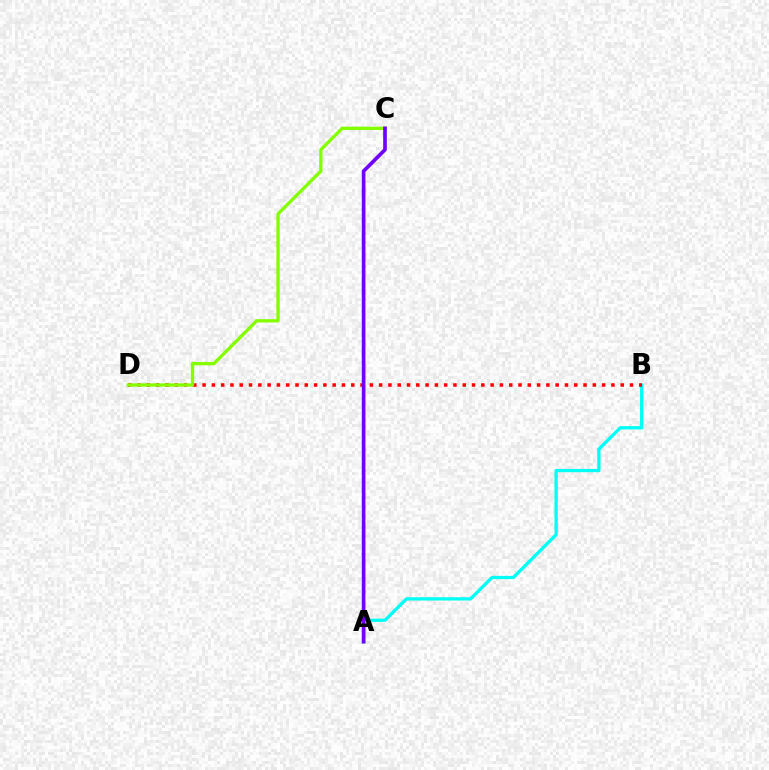{('A', 'B'): [{'color': '#00fff6', 'line_style': 'solid', 'thickness': 2.35}], ('B', 'D'): [{'color': '#ff0000', 'line_style': 'dotted', 'thickness': 2.52}], ('C', 'D'): [{'color': '#84ff00', 'line_style': 'solid', 'thickness': 2.38}], ('A', 'C'): [{'color': '#7200ff', 'line_style': 'solid', 'thickness': 2.63}]}